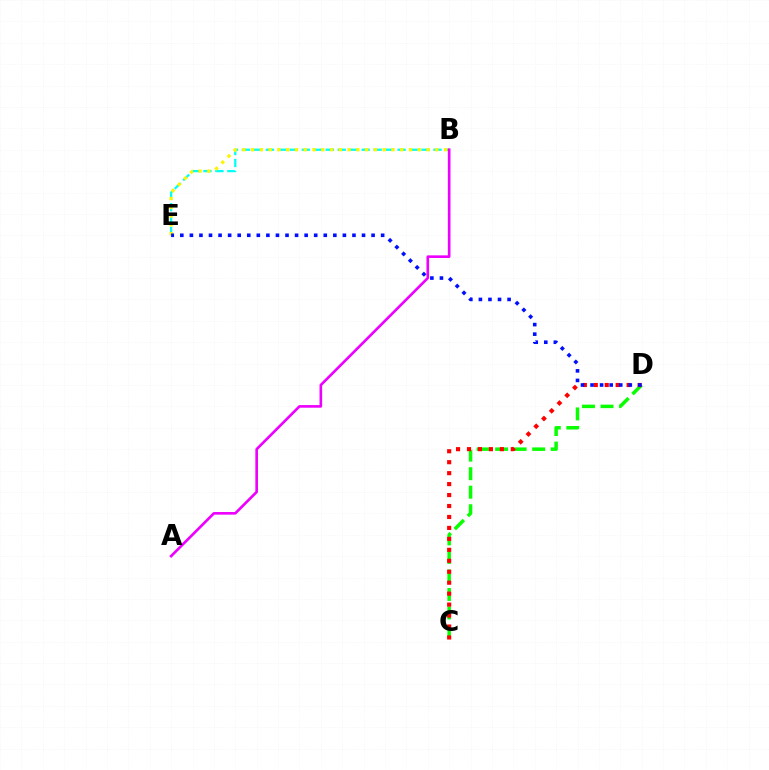{('C', 'D'): [{'color': '#08ff00', 'line_style': 'dashed', 'thickness': 2.52}, {'color': '#ff0000', 'line_style': 'dotted', 'thickness': 2.98}], ('B', 'E'): [{'color': '#00fff6', 'line_style': 'dashed', 'thickness': 1.63}, {'color': '#fcf500', 'line_style': 'dotted', 'thickness': 2.38}], ('A', 'B'): [{'color': '#ee00ff', 'line_style': 'solid', 'thickness': 1.9}], ('D', 'E'): [{'color': '#0010ff', 'line_style': 'dotted', 'thickness': 2.6}]}